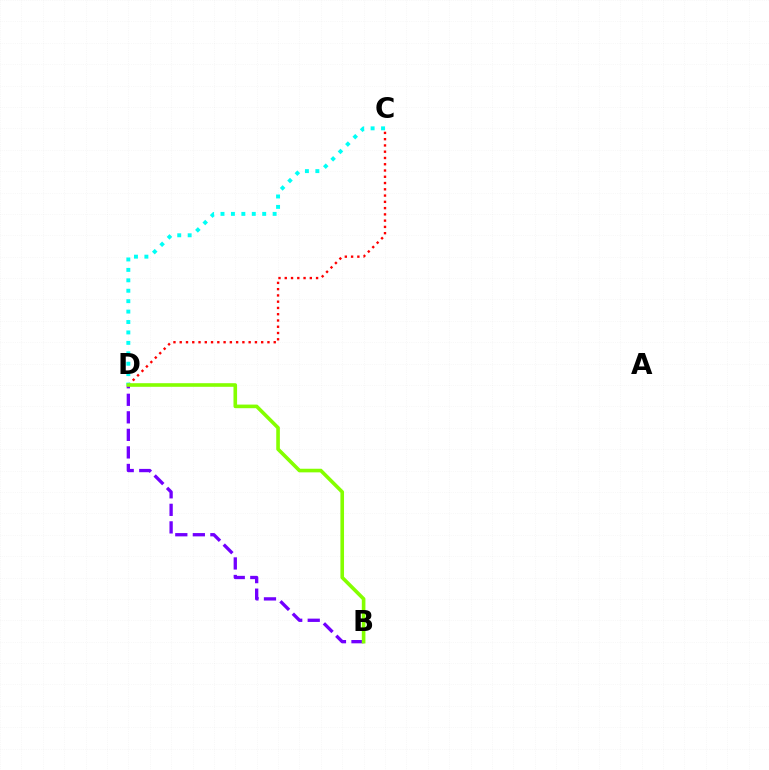{('C', 'D'): [{'color': '#ff0000', 'line_style': 'dotted', 'thickness': 1.7}, {'color': '#00fff6', 'line_style': 'dotted', 'thickness': 2.83}], ('B', 'D'): [{'color': '#7200ff', 'line_style': 'dashed', 'thickness': 2.38}, {'color': '#84ff00', 'line_style': 'solid', 'thickness': 2.6}]}